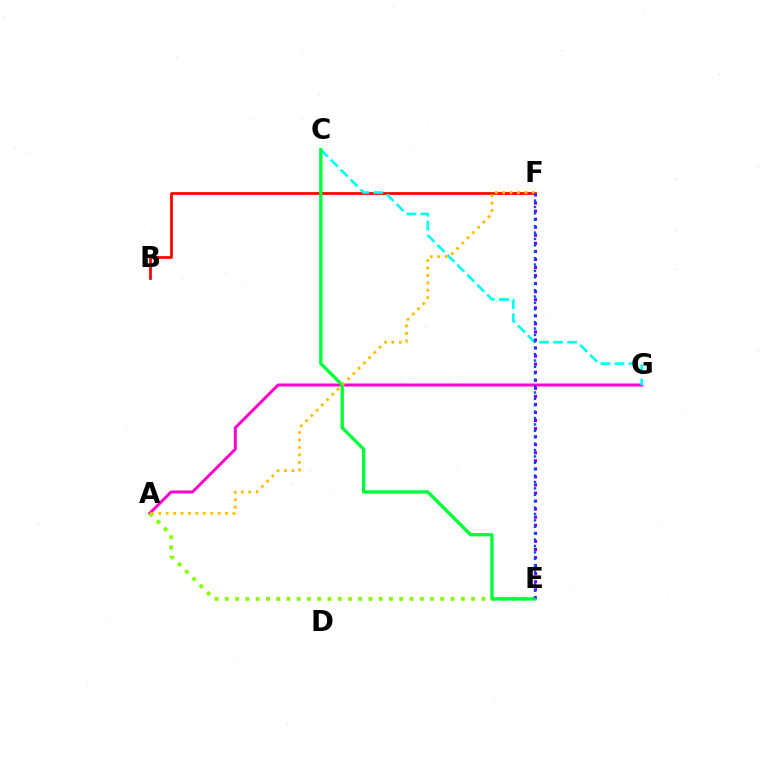{('E', 'F'): [{'color': '#7200ff', 'line_style': 'dotted', 'thickness': 2.19}, {'color': '#004bff', 'line_style': 'dotted', 'thickness': 1.74}], ('A', 'G'): [{'color': '#ff00cf', 'line_style': 'solid', 'thickness': 2.14}], ('A', 'E'): [{'color': '#84ff00', 'line_style': 'dotted', 'thickness': 2.79}], ('B', 'F'): [{'color': '#ff0000', 'line_style': 'solid', 'thickness': 1.98}], ('C', 'G'): [{'color': '#00fff6', 'line_style': 'dashed', 'thickness': 1.91}], ('C', 'E'): [{'color': '#00ff39', 'line_style': 'solid', 'thickness': 2.41}], ('A', 'F'): [{'color': '#ffbd00', 'line_style': 'dotted', 'thickness': 2.02}]}